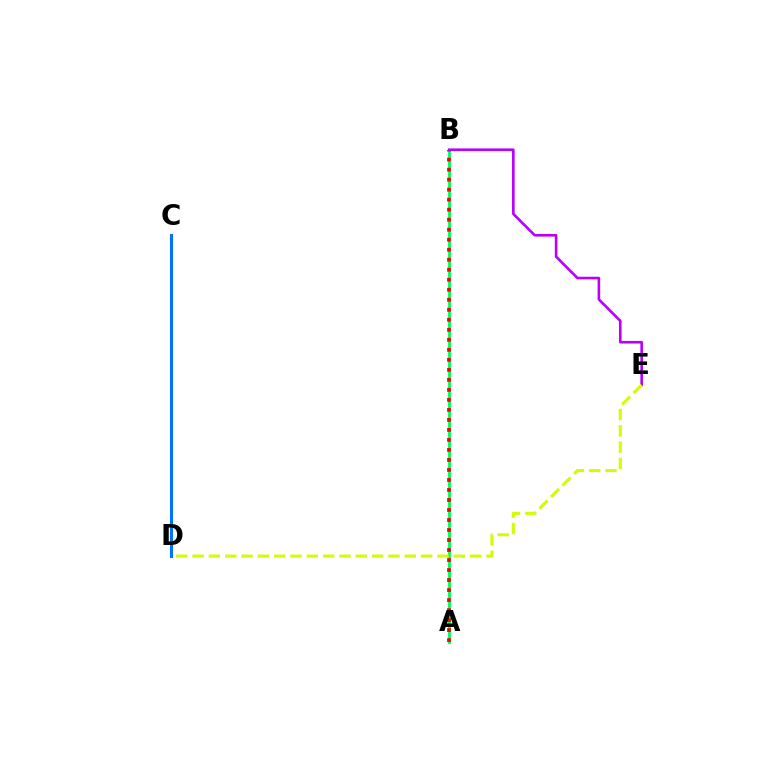{('A', 'B'): [{'color': '#00ff5c', 'line_style': 'solid', 'thickness': 2.07}, {'color': '#ff0000', 'line_style': 'dotted', 'thickness': 2.72}], ('B', 'E'): [{'color': '#b900ff', 'line_style': 'solid', 'thickness': 1.89}], ('C', 'D'): [{'color': '#0074ff', 'line_style': 'solid', 'thickness': 2.2}], ('D', 'E'): [{'color': '#d1ff00', 'line_style': 'dashed', 'thickness': 2.22}]}